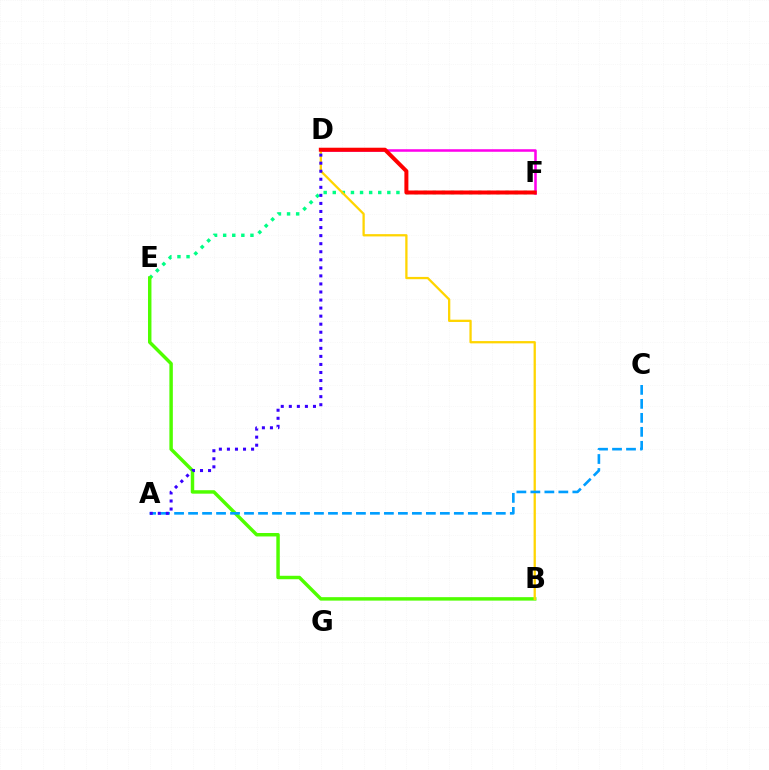{('E', 'F'): [{'color': '#00ff86', 'line_style': 'dotted', 'thickness': 2.47}], ('B', 'E'): [{'color': '#4fff00', 'line_style': 'solid', 'thickness': 2.49}], ('D', 'F'): [{'color': '#ff00ed', 'line_style': 'solid', 'thickness': 1.83}, {'color': '#ff0000', 'line_style': 'solid', 'thickness': 2.88}], ('B', 'D'): [{'color': '#ffd500', 'line_style': 'solid', 'thickness': 1.64}], ('A', 'C'): [{'color': '#009eff', 'line_style': 'dashed', 'thickness': 1.9}], ('A', 'D'): [{'color': '#3700ff', 'line_style': 'dotted', 'thickness': 2.19}]}